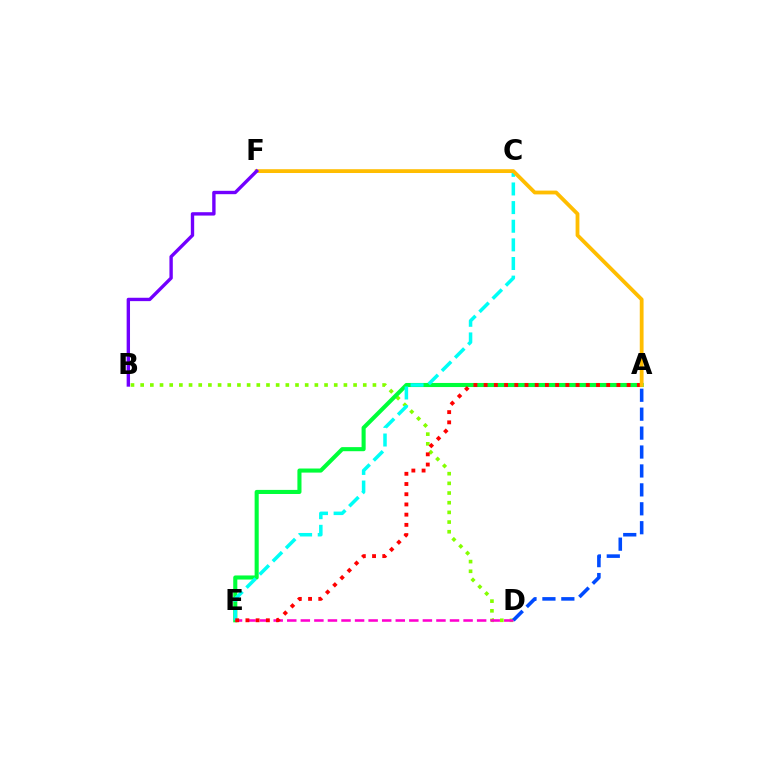{('B', 'D'): [{'color': '#84ff00', 'line_style': 'dotted', 'thickness': 2.63}], ('A', 'E'): [{'color': '#00ff39', 'line_style': 'solid', 'thickness': 2.94}, {'color': '#ff0000', 'line_style': 'dotted', 'thickness': 2.77}], ('D', 'E'): [{'color': '#ff00cf', 'line_style': 'dashed', 'thickness': 1.84}], ('A', 'D'): [{'color': '#004bff', 'line_style': 'dashed', 'thickness': 2.57}], ('C', 'E'): [{'color': '#00fff6', 'line_style': 'dashed', 'thickness': 2.53}], ('A', 'F'): [{'color': '#ffbd00', 'line_style': 'solid', 'thickness': 2.74}], ('B', 'F'): [{'color': '#7200ff', 'line_style': 'solid', 'thickness': 2.43}]}